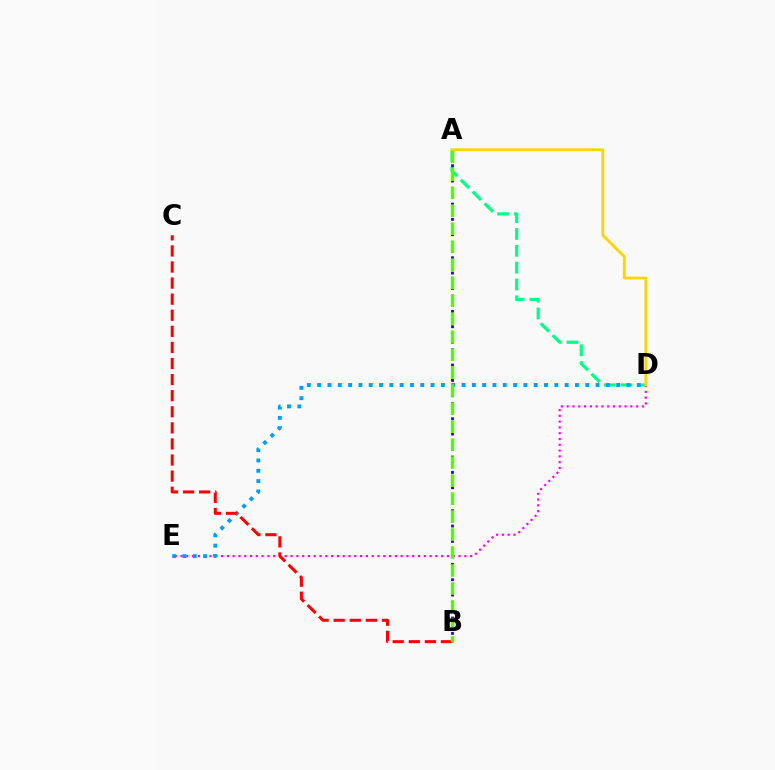{('A', 'D'): [{'color': '#00ff86', 'line_style': 'dashed', 'thickness': 2.29}, {'color': '#ffd500', 'line_style': 'solid', 'thickness': 2.03}], ('D', 'E'): [{'color': '#ff00ed', 'line_style': 'dotted', 'thickness': 1.57}, {'color': '#009eff', 'line_style': 'dotted', 'thickness': 2.8}], ('A', 'B'): [{'color': '#3700ff', 'line_style': 'dotted', 'thickness': 2.08}, {'color': '#4fff00', 'line_style': 'dashed', 'thickness': 2.44}], ('B', 'C'): [{'color': '#ff0000', 'line_style': 'dashed', 'thickness': 2.19}]}